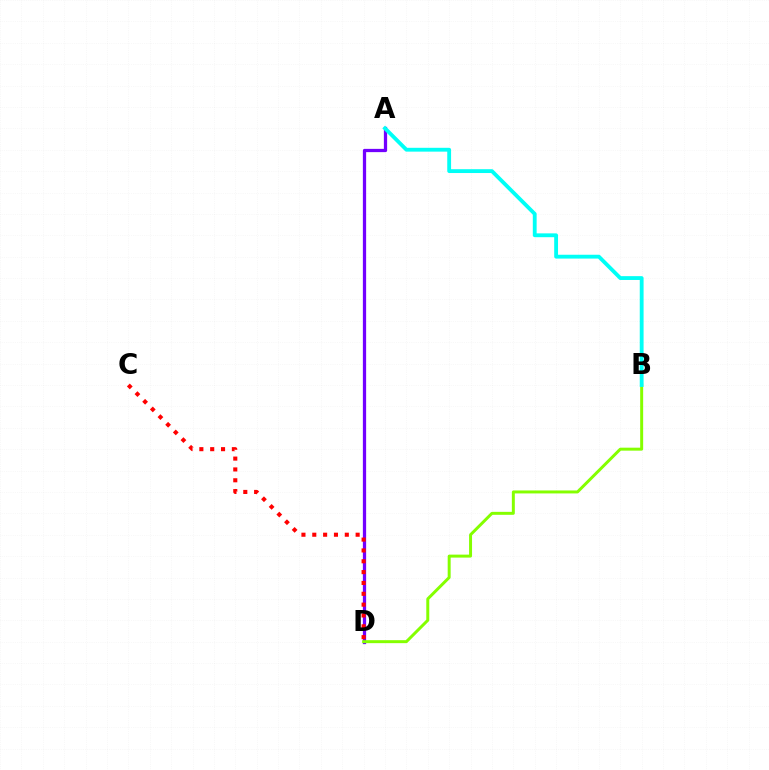{('A', 'D'): [{'color': '#7200ff', 'line_style': 'solid', 'thickness': 2.35}], ('B', 'D'): [{'color': '#84ff00', 'line_style': 'solid', 'thickness': 2.14}], ('A', 'B'): [{'color': '#00fff6', 'line_style': 'solid', 'thickness': 2.76}], ('C', 'D'): [{'color': '#ff0000', 'line_style': 'dotted', 'thickness': 2.95}]}